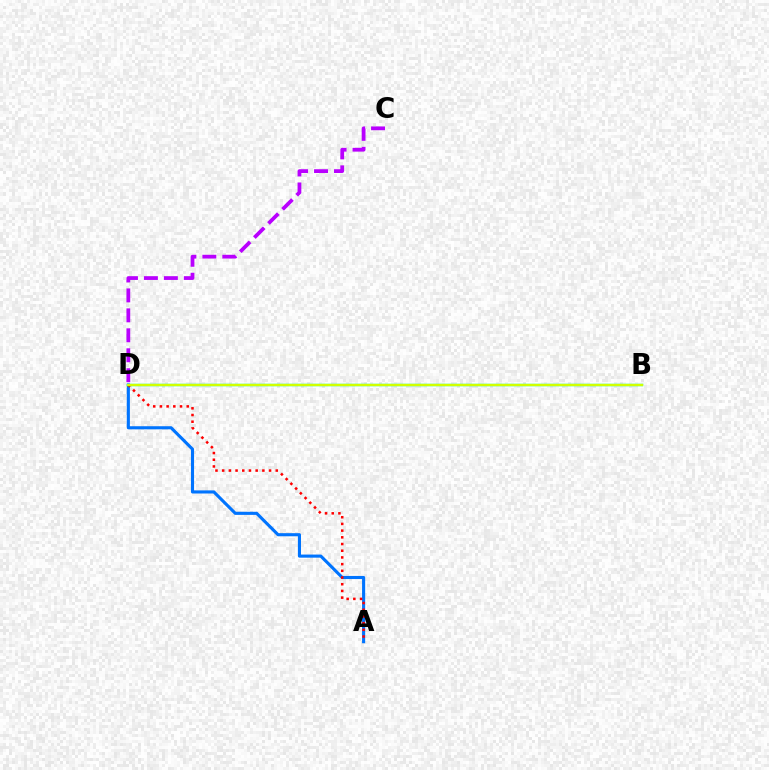{('A', 'D'): [{'color': '#0074ff', 'line_style': 'solid', 'thickness': 2.24}, {'color': '#ff0000', 'line_style': 'dotted', 'thickness': 1.82}], ('C', 'D'): [{'color': '#b900ff', 'line_style': 'dashed', 'thickness': 2.71}], ('B', 'D'): [{'color': '#00ff5c', 'line_style': 'solid', 'thickness': 1.73}, {'color': '#d1ff00', 'line_style': 'solid', 'thickness': 1.57}]}